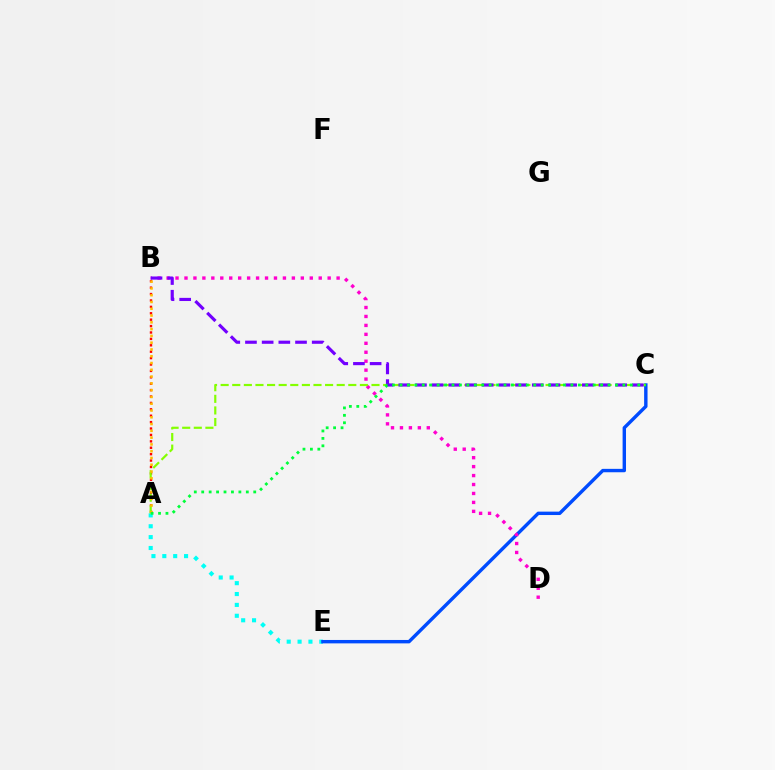{('A', 'E'): [{'color': '#00fff6', 'line_style': 'dotted', 'thickness': 2.95}], ('C', 'E'): [{'color': '#004bff', 'line_style': 'solid', 'thickness': 2.45}], ('B', 'D'): [{'color': '#ff00cf', 'line_style': 'dotted', 'thickness': 2.43}], ('A', 'B'): [{'color': '#ff0000', 'line_style': 'dotted', 'thickness': 1.74}, {'color': '#ffbd00', 'line_style': 'dotted', 'thickness': 1.84}], ('A', 'C'): [{'color': '#84ff00', 'line_style': 'dashed', 'thickness': 1.58}, {'color': '#00ff39', 'line_style': 'dotted', 'thickness': 2.02}], ('B', 'C'): [{'color': '#7200ff', 'line_style': 'dashed', 'thickness': 2.27}]}